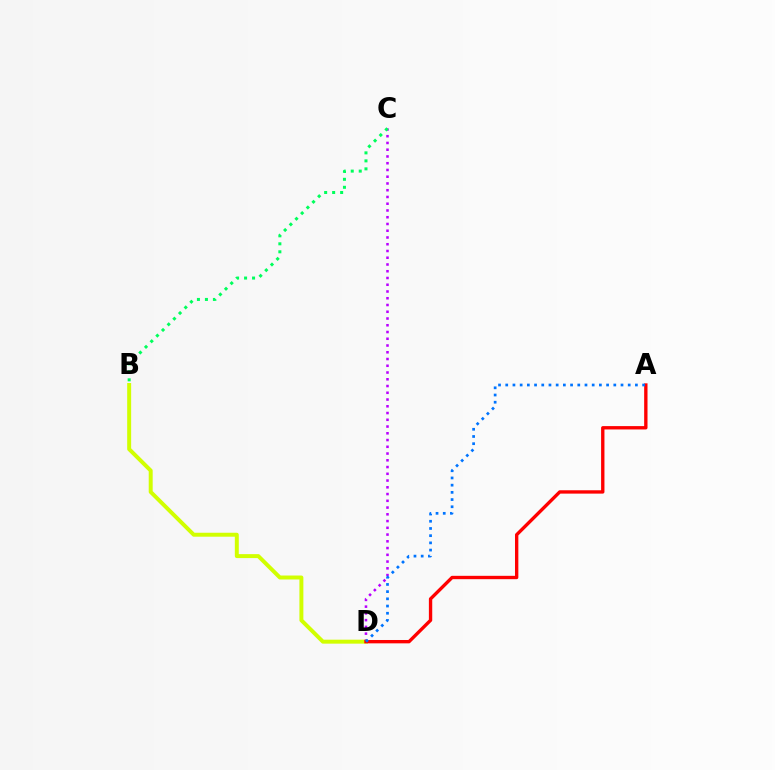{('C', 'D'): [{'color': '#b900ff', 'line_style': 'dotted', 'thickness': 1.83}], ('B', 'D'): [{'color': '#d1ff00', 'line_style': 'solid', 'thickness': 2.85}], ('A', 'D'): [{'color': '#ff0000', 'line_style': 'solid', 'thickness': 2.41}, {'color': '#0074ff', 'line_style': 'dotted', 'thickness': 1.96}], ('B', 'C'): [{'color': '#00ff5c', 'line_style': 'dotted', 'thickness': 2.17}]}